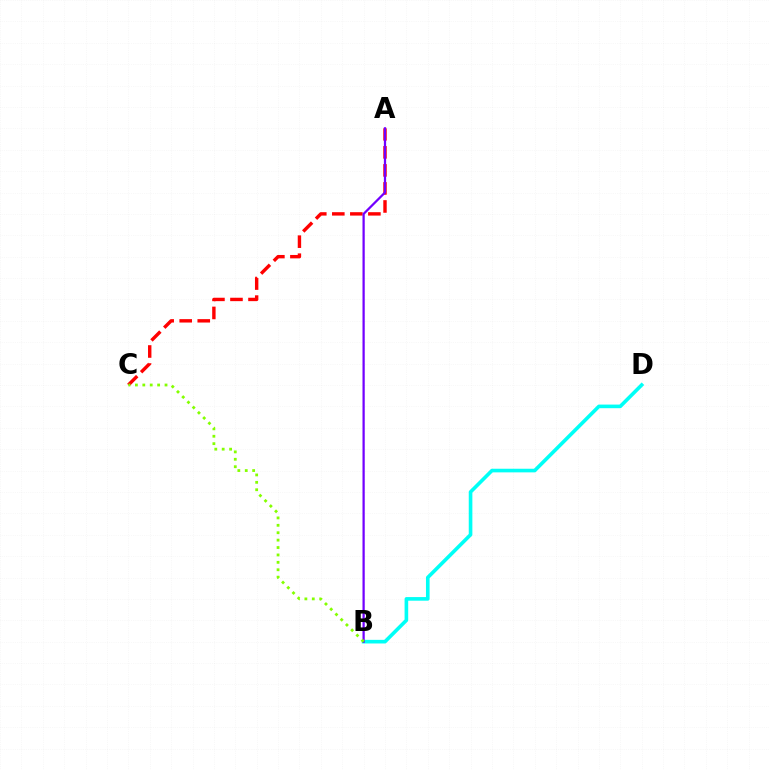{('A', 'C'): [{'color': '#ff0000', 'line_style': 'dashed', 'thickness': 2.45}], ('B', 'D'): [{'color': '#00fff6', 'line_style': 'solid', 'thickness': 2.61}], ('A', 'B'): [{'color': '#7200ff', 'line_style': 'solid', 'thickness': 1.62}], ('B', 'C'): [{'color': '#84ff00', 'line_style': 'dotted', 'thickness': 2.01}]}